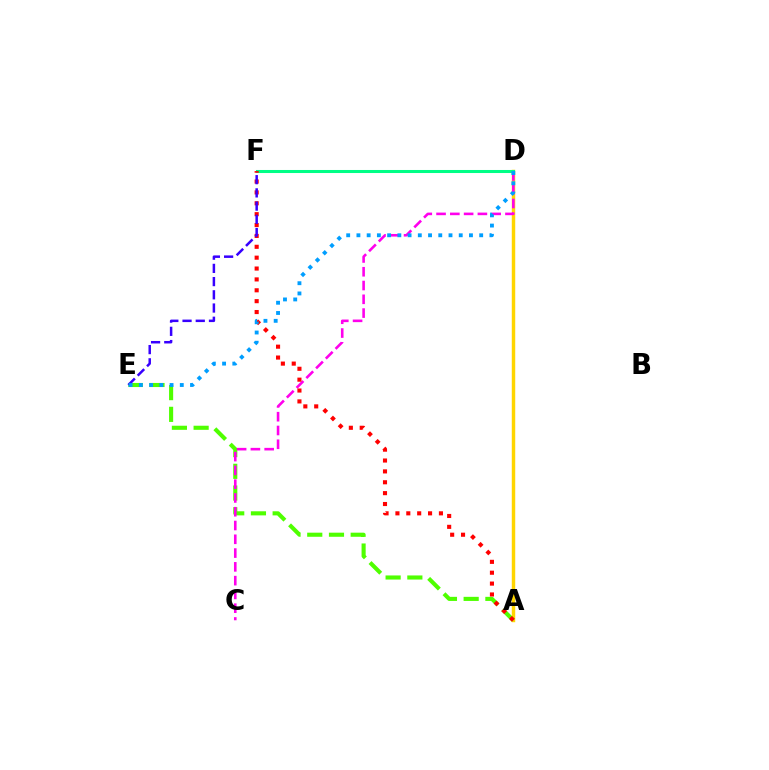{('A', 'D'): [{'color': '#ffd500', 'line_style': 'solid', 'thickness': 2.48}], ('A', 'E'): [{'color': '#4fff00', 'line_style': 'dashed', 'thickness': 2.95}], ('C', 'D'): [{'color': '#ff00ed', 'line_style': 'dashed', 'thickness': 1.87}], ('D', 'F'): [{'color': '#00ff86', 'line_style': 'solid', 'thickness': 2.2}], ('A', 'F'): [{'color': '#ff0000', 'line_style': 'dotted', 'thickness': 2.95}], ('E', 'F'): [{'color': '#3700ff', 'line_style': 'dashed', 'thickness': 1.8}], ('D', 'E'): [{'color': '#009eff', 'line_style': 'dotted', 'thickness': 2.78}]}